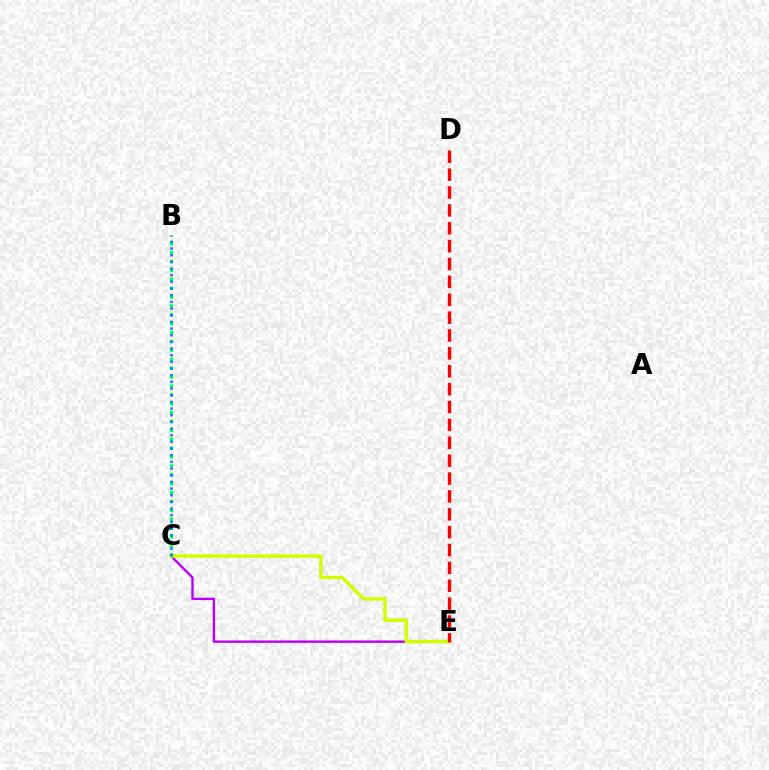{('C', 'E'): [{'color': '#b900ff', 'line_style': 'solid', 'thickness': 1.71}, {'color': '#d1ff00', 'line_style': 'solid', 'thickness': 2.45}], ('B', 'C'): [{'color': '#00ff5c', 'line_style': 'dotted', 'thickness': 2.41}, {'color': '#0074ff', 'line_style': 'dotted', 'thickness': 1.81}], ('D', 'E'): [{'color': '#ff0000', 'line_style': 'dashed', 'thickness': 2.43}]}